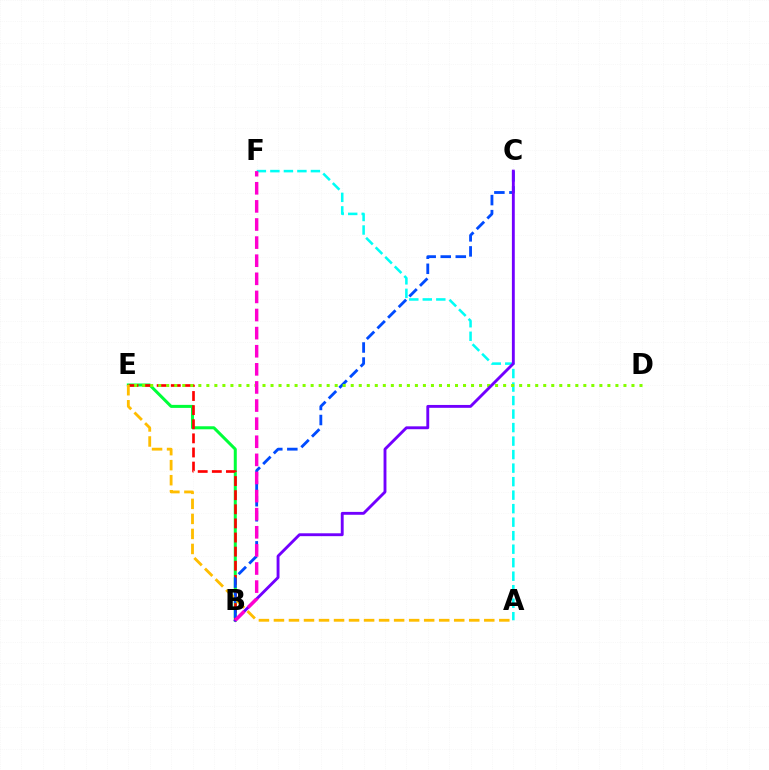{('B', 'E'): [{'color': '#00ff39', 'line_style': 'solid', 'thickness': 2.17}, {'color': '#ff0000', 'line_style': 'dashed', 'thickness': 1.92}], ('A', 'F'): [{'color': '#00fff6', 'line_style': 'dashed', 'thickness': 1.84}], ('B', 'C'): [{'color': '#004bff', 'line_style': 'dashed', 'thickness': 2.04}, {'color': '#7200ff', 'line_style': 'solid', 'thickness': 2.07}], ('D', 'E'): [{'color': '#84ff00', 'line_style': 'dotted', 'thickness': 2.18}], ('B', 'F'): [{'color': '#ff00cf', 'line_style': 'dashed', 'thickness': 2.46}], ('A', 'E'): [{'color': '#ffbd00', 'line_style': 'dashed', 'thickness': 2.04}]}